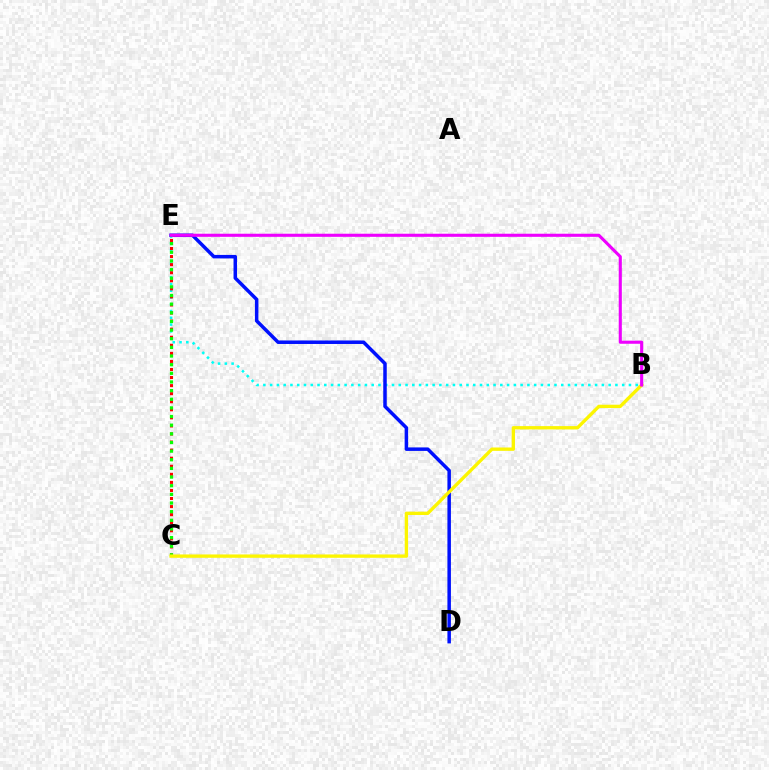{('B', 'E'): [{'color': '#00fff6', 'line_style': 'dotted', 'thickness': 1.84}, {'color': '#ee00ff', 'line_style': 'solid', 'thickness': 2.23}], ('D', 'E'): [{'color': '#0010ff', 'line_style': 'solid', 'thickness': 2.52}], ('C', 'E'): [{'color': '#ff0000', 'line_style': 'dotted', 'thickness': 2.19}, {'color': '#08ff00', 'line_style': 'dotted', 'thickness': 2.35}], ('B', 'C'): [{'color': '#fcf500', 'line_style': 'solid', 'thickness': 2.41}]}